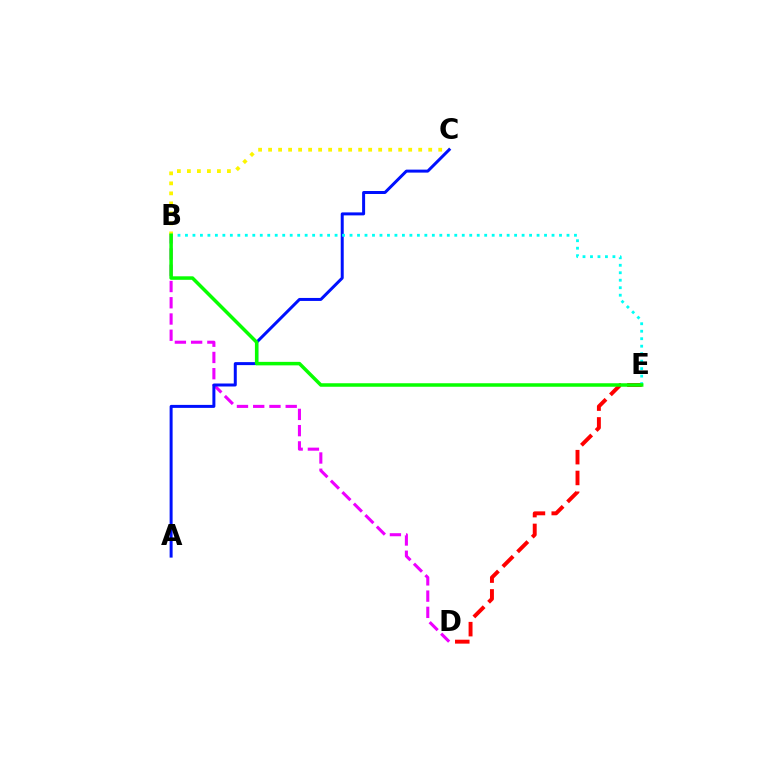{('D', 'E'): [{'color': '#ff0000', 'line_style': 'dashed', 'thickness': 2.83}], ('B', 'C'): [{'color': '#fcf500', 'line_style': 'dotted', 'thickness': 2.72}], ('B', 'D'): [{'color': '#ee00ff', 'line_style': 'dashed', 'thickness': 2.21}], ('A', 'C'): [{'color': '#0010ff', 'line_style': 'solid', 'thickness': 2.15}], ('B', 'E'): [{'color': '#00fff6', 'line_style': 'dotted', 'thickness': 2.03}, {'color': '#08ff00', 'line_style': 'solid', 'thickness': 2.52}]}